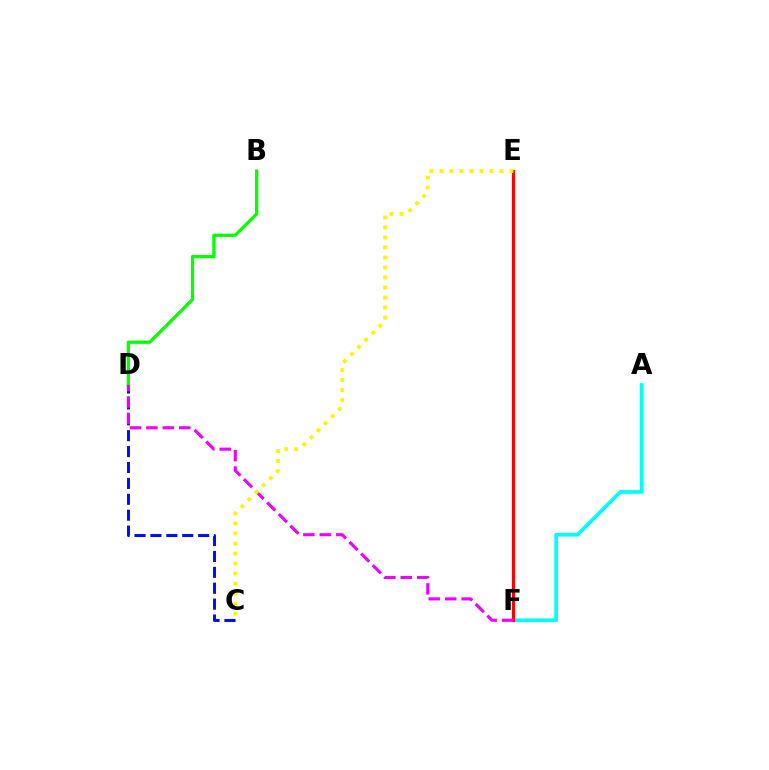{('B', 'D'): [{'color': '#08ff00', 'line_style': 'solid', 'thickness': 2.36}], ('A', 'F'): [{'color': '#00fff6', 'line_style': 'solid', 'thickness': 2.67}], ('C', 'D'): [{'color': '#0010ff', 'line_style': 'dashed', 'thickness': 2.16}], ('E', 'F'): [{'color': '#ff0000', 'line_style': 'solid', 'thickness': 2.29}], ('D', 'F'): [{'color': '#ee00ff', 'line_style': 'dashed', 'thickness': 2.23}], ('C', 'E'): [{'color': '#fcf500', 'line_style': 'dotted', 'thickness': 2.72}]}